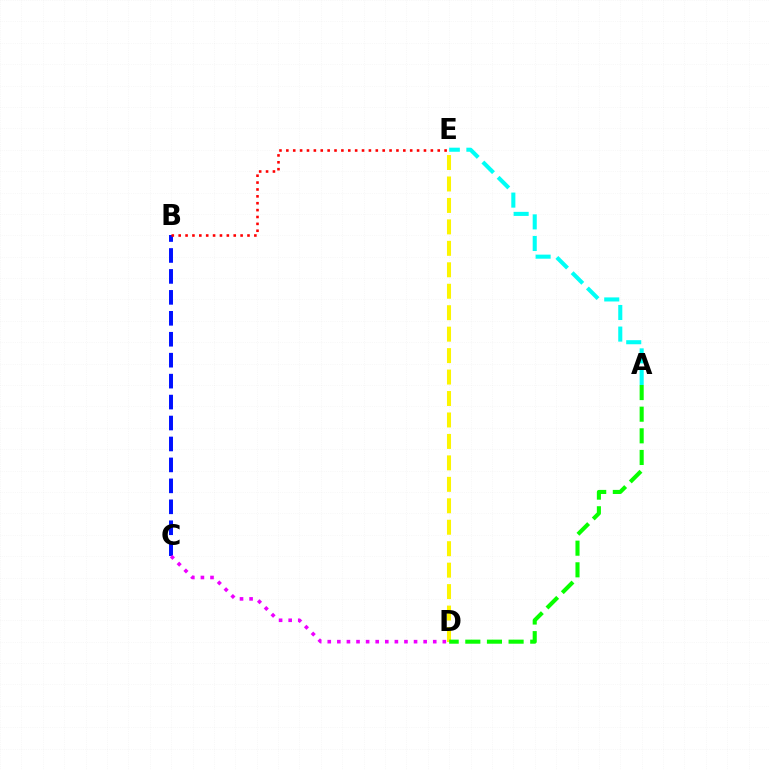{('B', 'C'): [{'color': '#0010ff', 'line_style': 'dashed', 'thickness': 2.85}], ('D', 'E'): [{'color': '#fcf500', 'line_style': 'dashed', 'thickness': 2.91}], ('A', 'E'): [{'color': '#00fff6', 'line_style': 'dashed', 'thickness': 2.93}], ('B', 'E'): [{'color': '#ff0000', 'line_style': 'dotted', 'thickness': 1.87}], ('C', 'D'): [{'color': '#ee00ff', 'line_style': 'dotted', 'thickness': 2.61}], ('A', 'D'): [{'color': '#08ff00', 'line_style': 'dashed', 'thickness': 2.94}]}